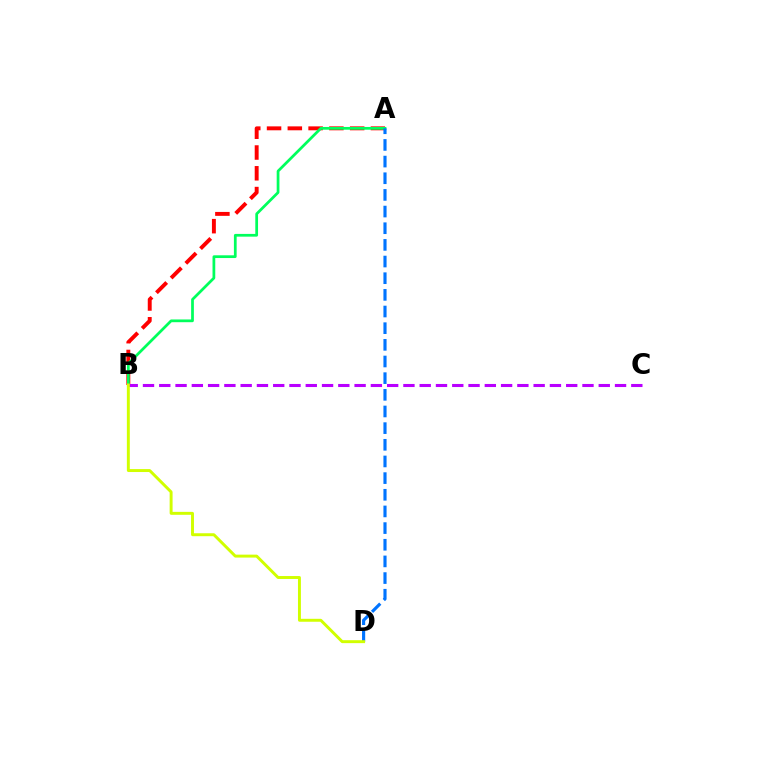{('A', 'B'): [{'color': '#ff0000', 'line_style': 'dashed', 'thickness': 2.82}, {'color': '#00ff5c', 'line_style': 'solid', 'thickness': 1.97}], ('B', 'C'): [{'color': '#b900ff', 'line_style': 'dashed', 'thickness': 2.21}], ('A', 'D'): [{'color': '#0074ff', 'line_style': 'dashed', 'thickness': 2.26}], ('B', 'D'): [{'color': '#d1ff00', 'line_style': 'solid', 'thickness': 2.12}]}